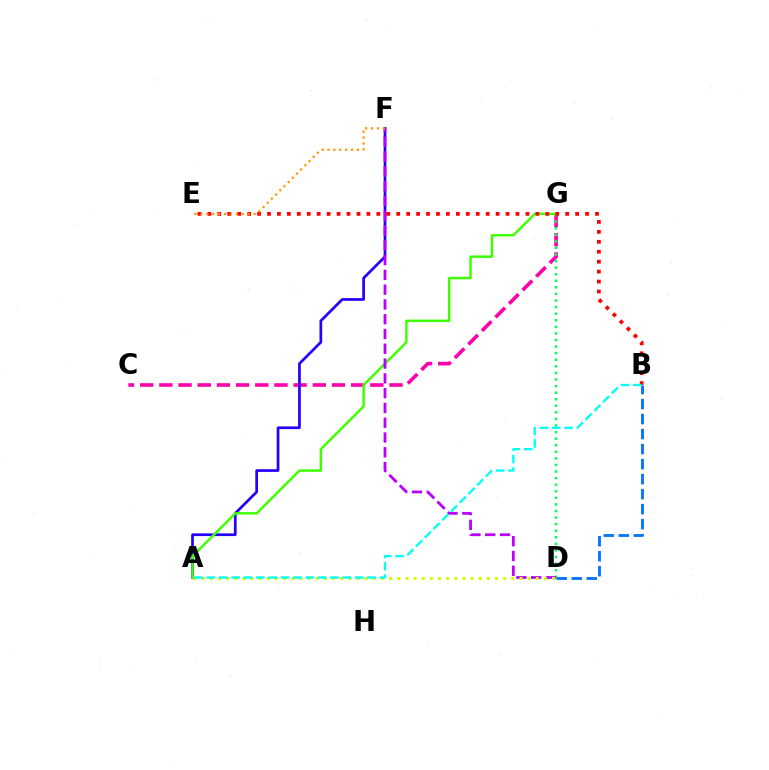{('C', 'G'): [{'color': '#ff00ac', 'line_style': 'dashed', 'thickness': 2.61}], ('A', 'F'): [{'color': '#2500ff', 'line_style': 'solid', 'thickness': 1.95}], ('B', 'D'): [{'color': '#0074ff', 'line_style': 'dashed', 'thickness': 2.04}], ('D', 'G'): [{'color': '#00ff5c', 'line_style': 'dotted', 'thickness': 1.79}], ('A', 'G'): [{'color': '#3dff00', 'line_style': 'solid', 'thickness': 1.77}], ('D', 'F'): [{'color': '#b900ff', 'line_style': 'dashed', 'thickness': 2.01}], ('B', 'E'): [{'color': '#ff0000', 'line_style': 'dotted', 'thickness': 2.7}], ('A', 'D'): [{'color': '#d1ff00', 'line_style': 'dotted', 'thickness': 2.21}], ('A', 'B'): [{'color': '#00fff6', 'line_style': 'dashed', 'thickness': 1.68}], ('E', 'F'): [{'color': '#ff9400', 'line_style': 'dotted', 'thickness': 1.61}]}